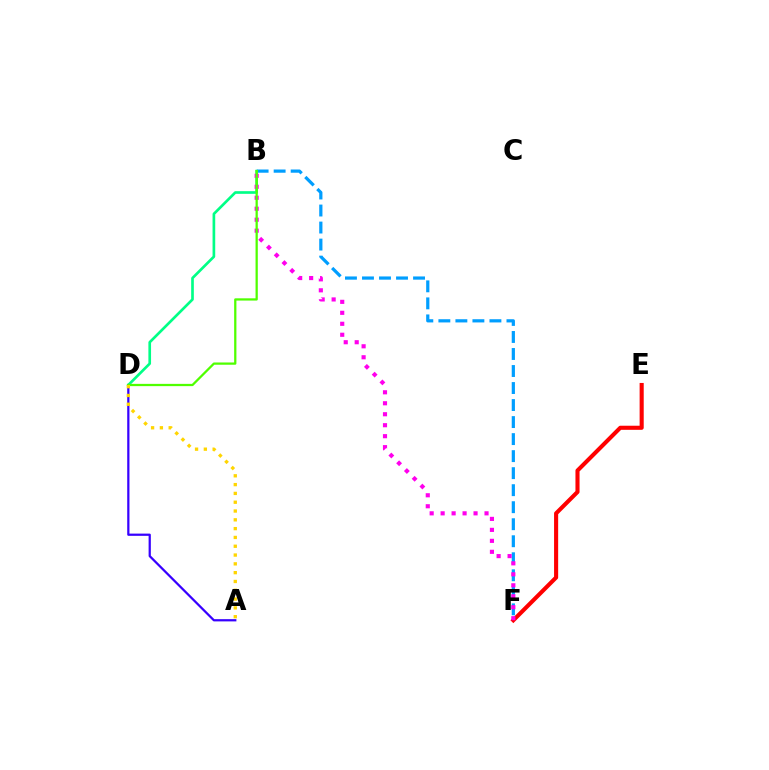{('A', 'D'): [{'color': '#3700ff', 'line_style': 'solid', 'thickness': 1.61}, {'color': '#ffd500', 'line_style': 'dotted', 'thickness': 2.39}], ('E', 'F'): [{'color': '#ff0000', 'line_style': 'solid', 'thickness': 2.95}], ('B', 'F'): [{'color': '#009eff', 'line_style': 'dashed', 'thickness': 2.31}, {'color': '#ff00ed', 'line_style': 'dotted', 'thickness': 2.98}], ('B', 'D'): [{'color': '#00ff86', 'line_style': 'solid', 'thickness': 1.92}, {'color': '#4fff00', 'line_style': 'solid', 'thickness': 1.63}]}